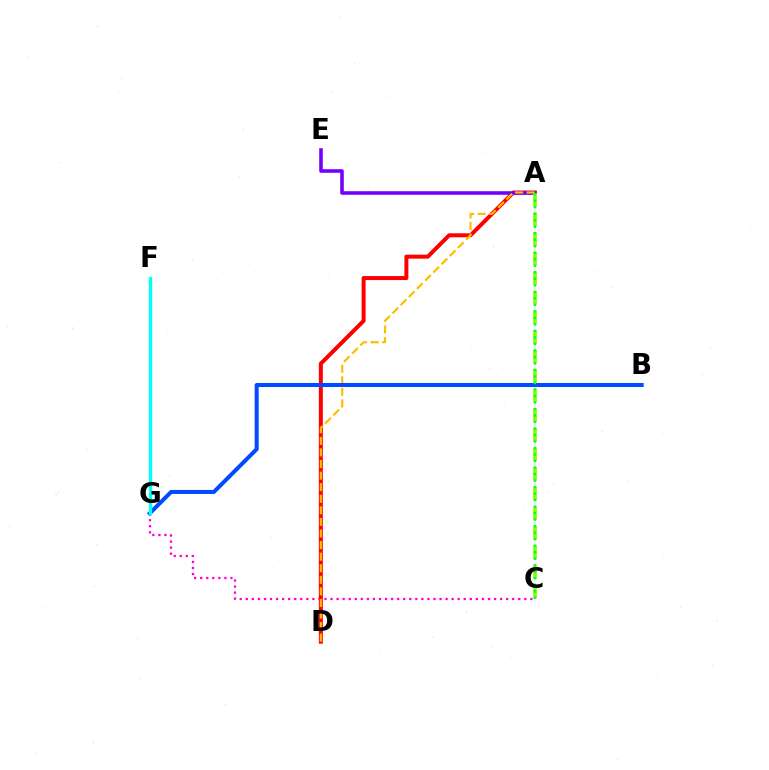{('C', 'G'): [{'color': '#ff00cf', 'line_style': 'dotted', 'thickness': 1.65}], ('A', 'D'): [{'color': '#ff0000', 'line_style': 'solid', 'thickness': 2.88}, {'color': '#ffbd00', 'line_style': 'dashed', 'thickness': 1.57}], ('A', 'E'): [{'color': '#7200ff', 'line_style': 'solid', 'thickness': 2.58}], ('B', 'G'): [{'color': '#004bff', 'line_style': 'solid', 'thickness': 2.9}], ('A', 'C'): [{'color': '#84ff00', 'line_style': 'dashed', 'thickness': 2.66}, {'color': '#00ff39', 'line_style': 'dotted', 'thickness': 1.77}], ('F', 'G'): [{'color': '#00fff6', 'line_style': 'solid', 'thickness': 2.41}]}